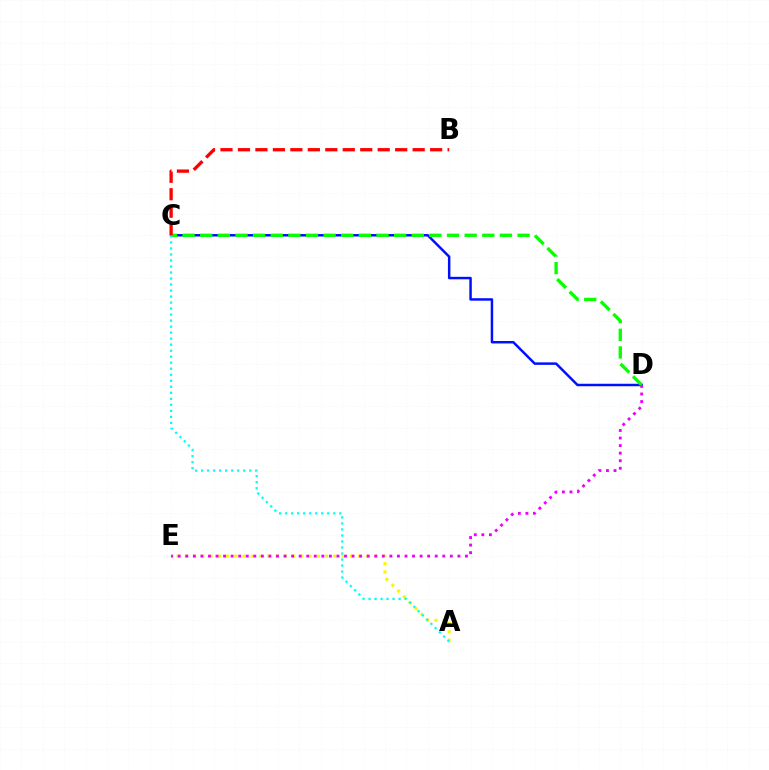{('C', 'D'): [{'color': '#0010ff', 'line_style': 'solid', 'thickness': 1.79}, {'color': '#08ff00', 'line_style': 'dashed', 'thickness': 2.39}], ('A', 'E'): [{'color': '#fcf500', 'line_style': 'dotted', 'thickness': 2.24}], ('A', 'C'): [{'color': '#00fff6', 'line_style': 'dotted', 'thickness': 1.63}], ('B', 'C'): [{'color': '#ff0000', 'line_style': 'dashed', 'thickness': 2.37}], ('D', 'E'): [{'color': '#ee00ff', 'line_style': 'dotted', 'thickness': 2.05}]}